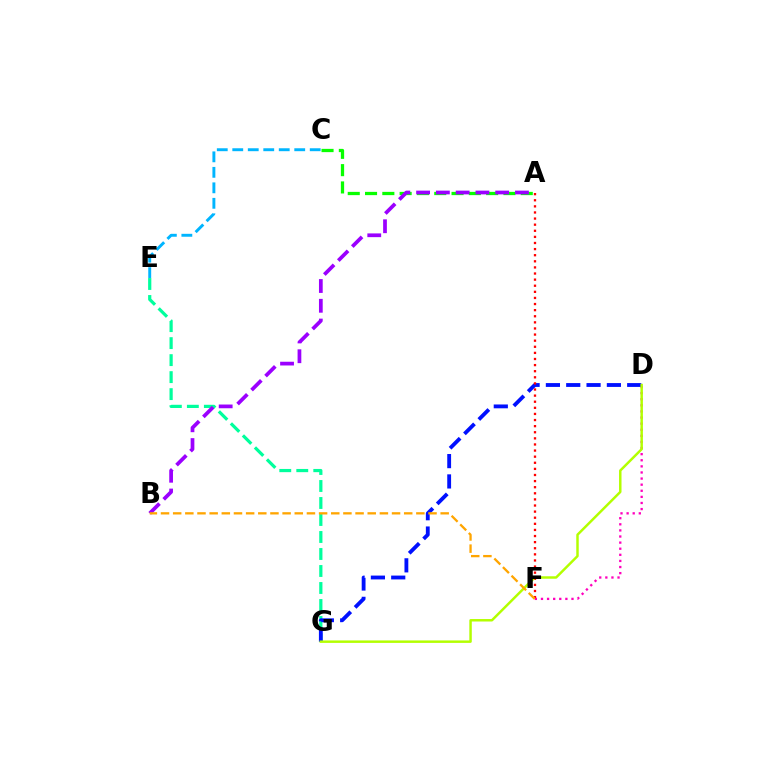{('D', 'F'): [{'color': '#ff00bd', 'line_style': 'dotted', 'thickness': 1.66}], ('C', 'E'): [{'color': '#00b5ff', 'line_style': 'dashed', 'thickness': 2.1}], ('A', 'C'): [{'color': '#08ff00', 'line_style': 'dashed', 'thickness': 2.35}], ('E', 'G'): [{'color': '#00ff9d', 'line_style': 'dashed', 'thickness': 2.31}], ('D', 'G'): [{'color': '#0010ff', 'line_style': 'dashed', 'thickness': 2.76}, {'color': '#b3ff00', 'line_style': 'solid', 'thickness': 1.78}], ('A', 'B'): [{'color': '#9b00ff', 'line_style': 'dashed', 'thickness': 2.69}], ('A', 'F'): [{'color': '#ff0000', 'line_style': 'dotted', 'thickness': 1.66}], ('B', 'F'): [{'color': '#ffa500', 'line_style': 'dashed', 'thickness': 1.65}]}